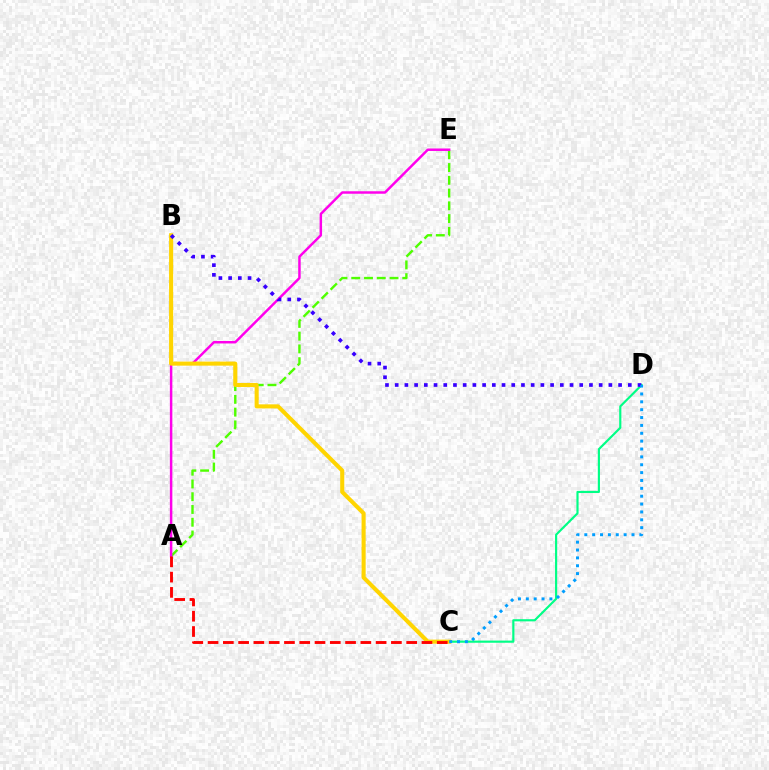{('C', 'D'): [{'color': '#00ff86', 'line_style': 'solid', 'thickness': 1.56}, {'color': '#009eff', 'line_style': 'dotted', 'thickness': 2.14}], ('A', 'E'): [{'color': '#4fff00', 'line_style': 'dashed', 'thickness': 1.73}, {'color': '#ff00ed', 'line_style': 'solid', 'thickness': 1.78}], ('B', 'C'): [{'color': '#ffd500', 'line_style': 'solid', 'thickness': 2.94}], ('A', 'C'): [{'color': '#ff0000', 'line_style': 'dashed', 'thickness': 2.08}], ('B', 'D'): [{'color': '#3700ff', 'line_style': 'dotted', 'thickness': 2.64}]}